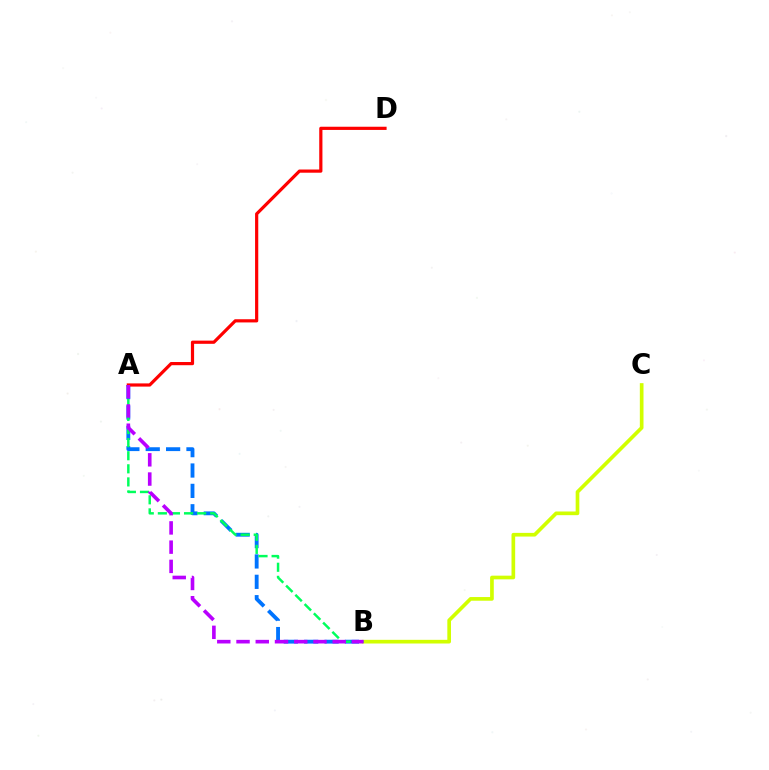{('B', 'C'): [{'color': '#d1ff00', 'line_style': 'solid', 'thickness': 2.65}], ('A', 'B'): [{'color': '#0074ff', 'line_style': 'dashed', 'thickness': 2.77}, {'color': '#00ff5c', 'line_style': 'dashed', 'thickness': 1.78}, {'color': '#b900ff', 'line_style': 'dashed', 'thickness': 2.61}], ('A', 'D'): [{'color': '#ff0000', 'line_style': 'solid', 'thickness': 2.3}]}